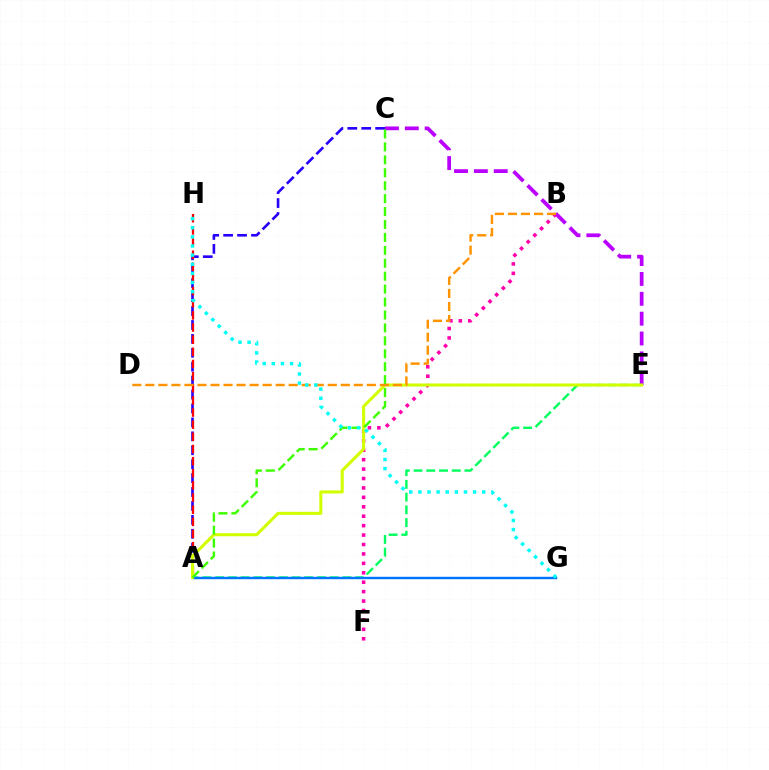{('B', 'F'): [{'color': '#ff00ac', 'line_style': 'dotted', 'thickness': 2.56}], ('A', 'C'): [{'color': '#2500ff', 'line_style': 'dashed', 'thickness': 1.89}, {'color': '#3dff00', 'line_style': 'dashed', 'thickness': 1.76}], ('A', 'H'): [{'color': '#ff0000', 'line_style': 'dashed', 'thickness': 1.65}], ('A', 'E'): [{'color': '#00ff5c', 'line_style': 'dashed', 'thickness': 1.73}, {'color': '#d1ff00', 'line_style': 'solid', 'thickness': 2.19}], ('A', 'G'): [{'color': '#0074ff', 'line_style': 'solid', 'thickness': 1.74}], ('C', 'E'): [{'color': '#b900ff', 'line_style': 'dashed', 'thickness': 2.7}], ('B', 'D'): [{'color': '#ff9400', 'line_style': 'dashed', 'thickness': 1.77}], ('G', 'H'): [{'color': '#00fff6', 'line_style': 'dotted', 'thickness': 2.48}]}